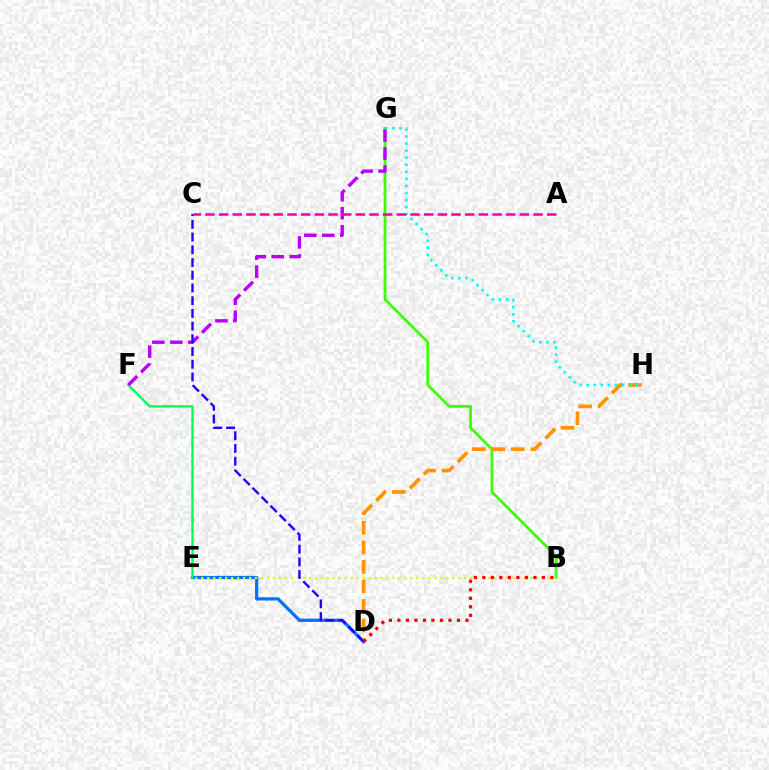{('D', 'E'): [{'color': '#0074ff', 'line_style': 'solid', 'thickness': 2.34}], ('B', 'G'): [{'color': '#3dff00', 'line_style': 'solid', 'thickness': 1.98}], ('E', 'F'): [{'color': '#00ff5c', 'line_style': 'solid', 'thickness': 1.73}], ('D', 'H'): [{'color': '#ff9400', 'line_style': 'dashed', 'thickness': 2.65}], ('B', 'E'): [{'color': '#d1ff00', 'line_style': 'dotted', 'thickness': 1.62}], ('B', 'D'): [{'color': '#ff0000', 'line_style': 'dotted', 'thickness': 2.31}], ('F', 'G'): [{'color': '#b900ff', 'line_style': 'dashed', 'thickness': 2.44}], ('C', 'D'): [{'color': '#2500ff', 'line_style': 'dashed', 'thickness': 1.73}], ('G', 'H'): [{'color': '#00fff6', 'line_style': 'dotted', 'thickness': 1.92}], ('A', 'C'): [{'color': '#ff00ac', 'line_style': 'dashed', 'thickness': 1.86}]}